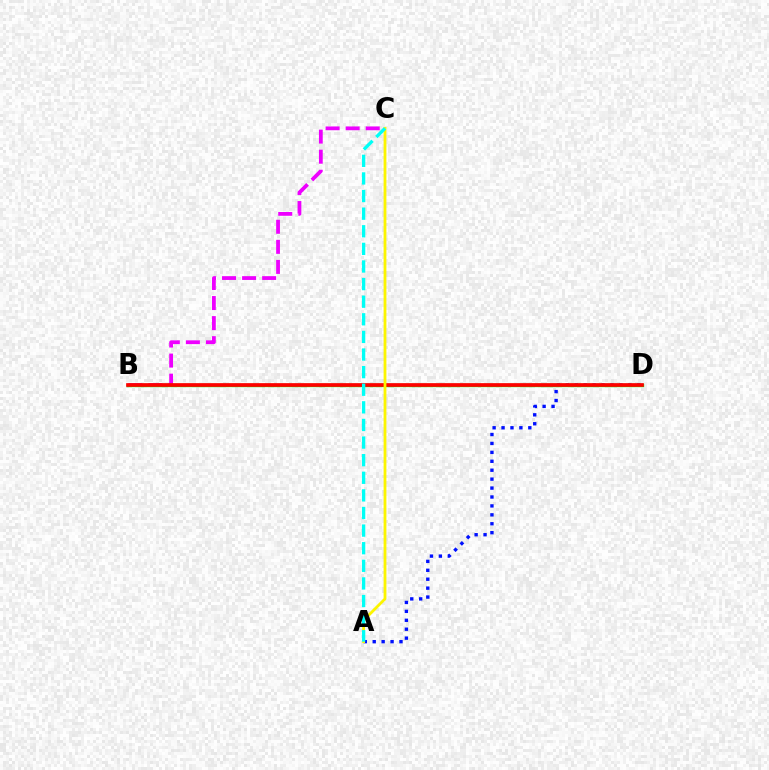{('A', 'D'): [{'color': '#0010ff', 'line_style': 'dotted', 'thickness': 2.42}], ('B', 'C'): [{'color': '#ee00ff', 'line_style': 'dashed', 'thickness': 2.73}], ('B', 'D'): [{'color': '#08ff00', 'line_style': 'solid', 'thickness': 2.39}, {'color': '#ff0000', 'line_style': 'solid', 'thickness': 2.65}], ('A', 'C'): [{'color': '#fcf500', 'line_style': 'solid', 'thickness': 2.02}, {'color': '#00fff6', 'line_style': 'dashed', 'thickness': 2.39}]}